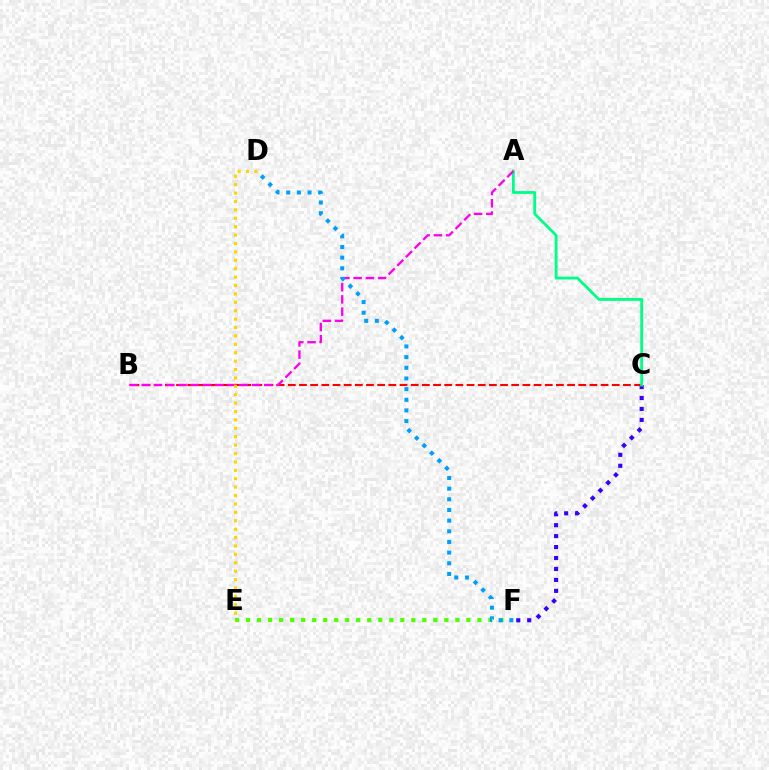{('C', 'F'): [{'color': '#3700ff', 'line_style': 'dotted', 'thickness': 2.97}], ('B', 'C'): [{'color': '#ff0000', 'line_style': 'dashed', 'thickness': 1.52}], ('A', 'C'): [{'color': '#00ff86', 'line_style': 'solid', 'thickness': 2.04}], ('A', 'B'): [{'color': '#ff00ed', 'line_style': 'dashed', 'thickness': 1.66}], ('E', 'F'): [{'color': '#4fff00', 'line_style': 'dotted', 'thickness': 2.99}], ('D', 'F'): [{'color': '#009eff', 'line_style': 'dotted', 'thickness': 2.9}], ('D', 'E'): [{'color': '#ffd500', 'line_style': 'dotted', 'thickness': 2.28}]}